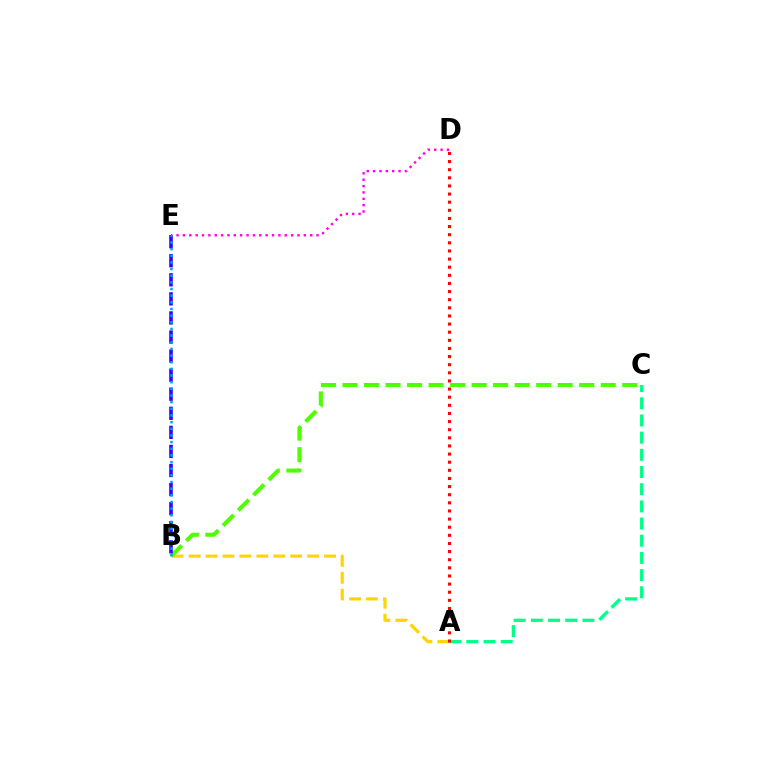{('A', 'B'): [{'color': '#ffd500', 'line_style': 'dashed', 'thickness': 2.3}], ('B', 'C'): [{'color': '#4fff00', 'line_style': 'dashed', 'thickness': 2.92}], ('A', 'C'): [{'color': '#00ff86', 'line_style': 'dashed', 'thickness': 2.33}], ('B', 'E'): [{'color': '#3700ff', 'line_style': 'dashed', 'thickness': 2.59}, {'color': '#009eff', 'line_style': 'dotted', 'thickness': 1.81}], ('D', 'E'): [{'color': '#ff00ed', 'line_style': 'dotted', 'thickness': 1.73}], ('A', 'D'): [{'color': '#ff0000', 'line_style': 'dotted', 'thickness': 2.21}]}